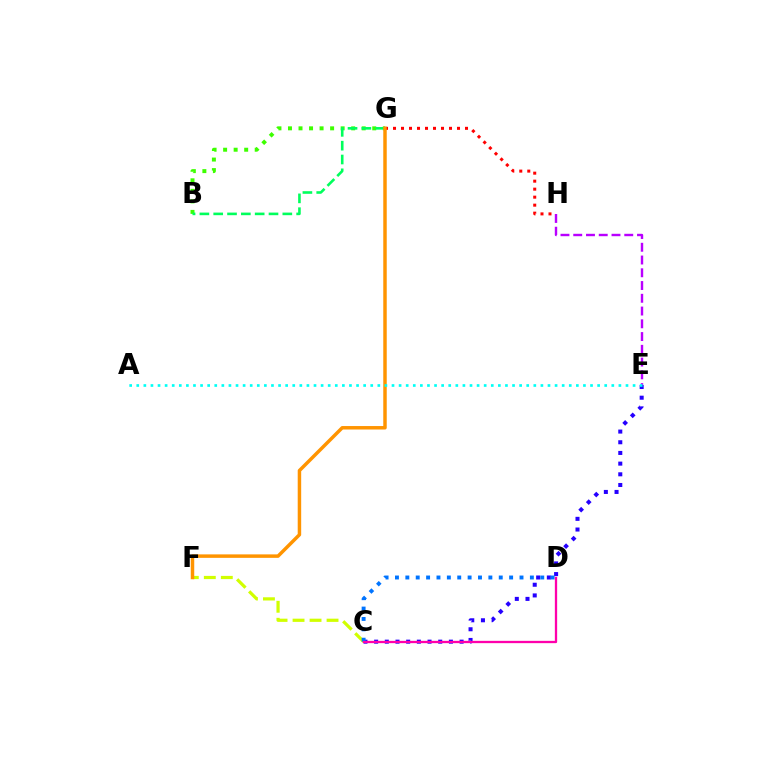{('E', 'H'): [{'color': '#b900ff', 'line_style': 'dashed', 'thickness': 1.73}], ('B', 'G'): [{'color': '#3dff00', 'line_style': 'dotted', 'thickness': 2.86}, {'color': '#00ff5c', 'line_style': 'dashed', 'thickness': 1.88}], ('C', 'F'): [{'color': '#d1ff00', 'line_style': 'dashed', 'thickness': 2.31}], ('G', 'H'): [{'color': '#ff0000', 'line_style': 'dotted', 'thickness': 2.17}], ('C', 'E'): [{'color': '#2500ff', 'line_style': 'dotted', 'thickness': 2.9}], ('C', 'D'): [{'color': '#0074ff', 'line_style': 'dotted', 'thickness': 2.82}, {'color': '#ff00ac', 'line_style': 'solid', 'thickness': 1.66}], ('F', 'G'): [{'color': '#ff9400', 'line_style': 'solid', 'thickness': 2.5}], ('A', 'E'): [{'color': '#00fff6', 'line_style': 'dotted', 'thickness': 1.93}]}